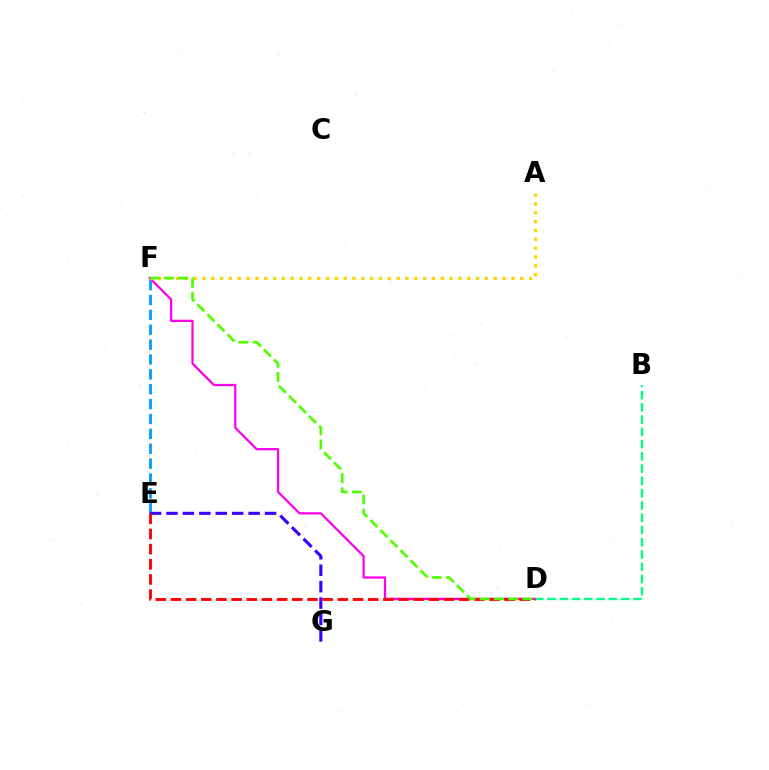{('E', 'F'): [{'color': '#009eff', 'line_style': 'dashed', 'thickness': 2.02}], ('D', 'F'): [{'color': '#ff00ed', 'line_style': 'solid', 'thickness': 1.62}, {'color': '#4fff00', 'line_style': 'dashed', 'thickness': 1.93}], ('E', 'G'): [{'color': '#3700ff', 'line_style': 'dashed', 'thickness': 2.23}], ('B', 'D'): [{'color': '#00ff86', 'line_style': 'dashed', 'thickness': 1.67}], ('D', 'E'): [{'color': '#ff0000', 'line_style': 'dashed', 'thickness': 2.06}], ('A', 'F'): [{'color': '#ffd500', 'line_style': 'dotted', 'thickness': 2.4}]}